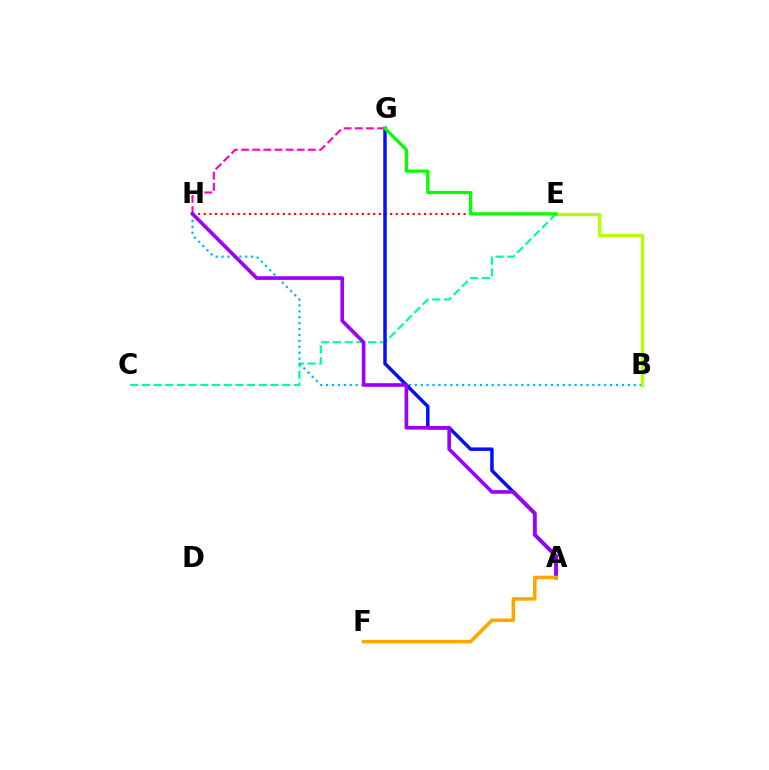{('C', 'E'): [{'color': '#00ff9d', 'line_style': 'dashed', 'thickness': 1.59}], ('B', 'H'): [{'color': '#00b5ff', 'line_style': 'dotted', 'thickness': 1.61}], ('E', 'H'): [{'color': '#ff0000', 'line_style': 'dotted', 'thickness': 1.53}], ('A', 'G'): [{'color': '#0010ff', 'line_style': 'solid', 'thickness': 2.5}], ('B', 'E'): [{'color': '#b3ff00', 'line_style': 'solid', 'thickness': 2.35}], ('G', 'H'): [{'color': '#ff00bd', 'line_style': 'dashed', 'thickness': 1.51}], ('A', 'H'): [{'color': '#9b00ff', 'line_style': 'solid', 'thickness': 2.62}], ('A', 'F'): [{'color': '#ffa500', 'line_style': 'solid', 'thickness': 2.56}], ('E', 'G'): [{'color': '#08ff00', 'line_style': 'solid', 'thickness': 2.35}]}